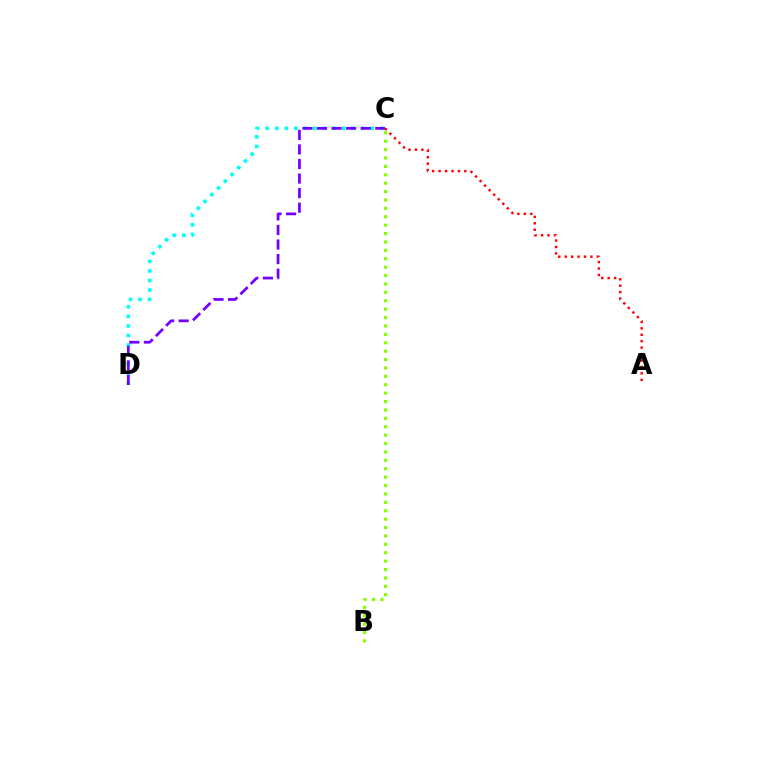{('C', 'D'): [{'color': '#00fff6', 'line_style': 'dotted', 'thickness': 2.59}, {'color': '#7200ff', 'line_style': 'dashed', 'thickness': 1.98}], ('B', 'C'): [{'color': '#84ff00', 'line_style': 'dotted', 'thickness': 2.28}], ('A', 'C'): [{'color': '#ff0000', 'line_style': 'dotted', 'thickness': 1.75}]}